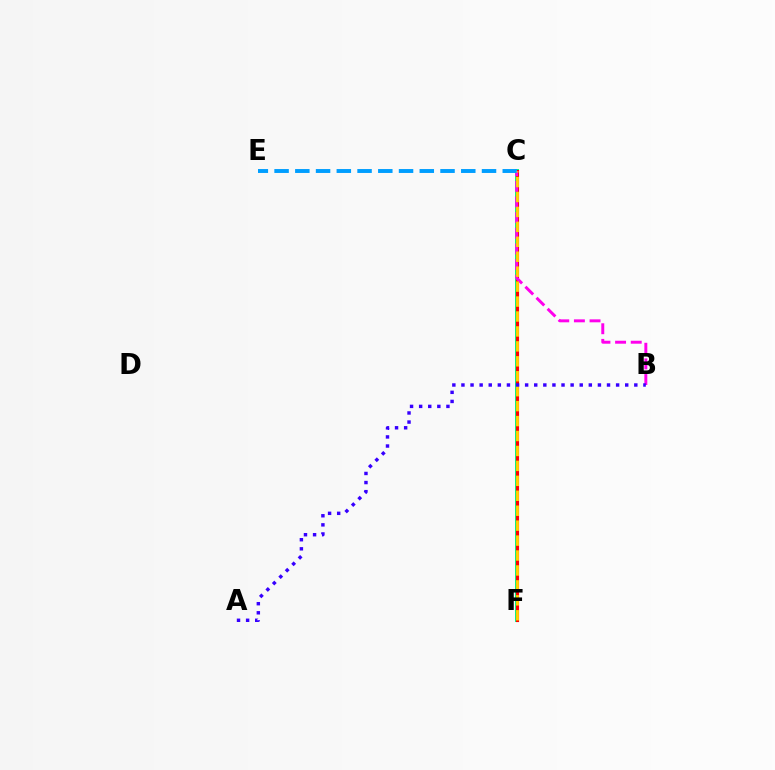{('C', 'F'): [{'color': '#4fff00', 'line_style': 'dashed', 'thickness': 1.78}, {'color': '#00ff86', 'line_style': 'solid', 'thickness': 2.85}, {'color': '#ff0000', 'line_style': 'solid', 'thickness': 2.25}, {'color': '#ffd500', 'line_style': 'dashed', 'thickness': 2.03}], ('B', 'C'): [{'color': '#ff00ed', 'line_style': 'dashed', 'thickness': 2.13}], ('C', 'E'): [{'color': '#009eff', 'line_style': 'dashed', 'thickness': 2.82}], ('A', 'B'): [{'color': '#3700ff', 'line_style': 'dotted', 'thickness': 2.47}]}